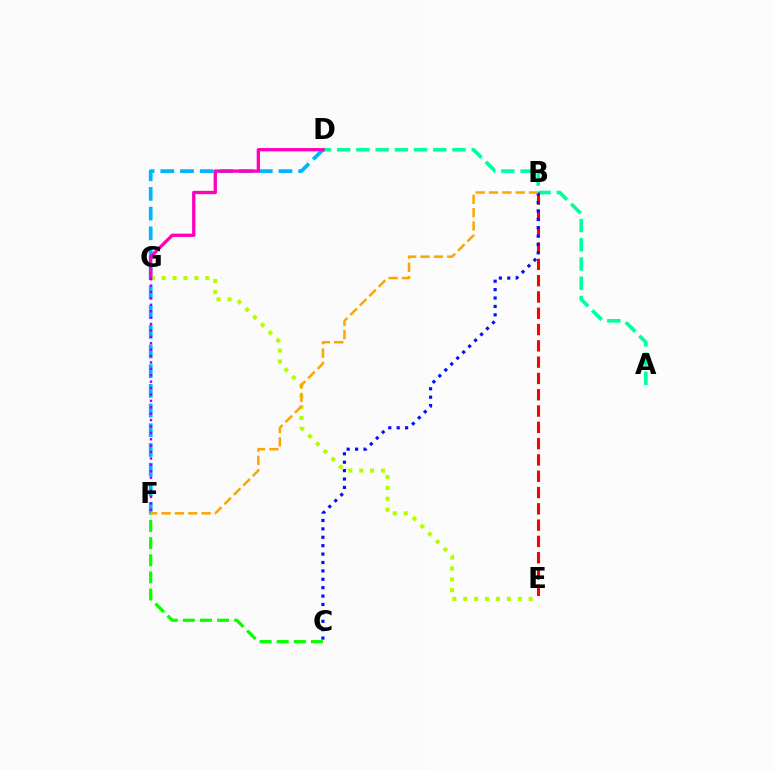{('C', 'F'): [{'color': '#08ff00', 'line_style': 'dashed', 'thickness': 2.33}], ('A', 'D'): [{'color': '#00ff9d', 'line_style': 'dashed', 'thickness': 2.61}], ('D', 'F'): [{'color': '#00b5ff', 'line_style': 'dashed', 'thickness': 2.68}], ('E', 'G'): [{'color': '#b3ff00', 'line_style': 'dotted', 'thickness': 2.96}], ('B', 'E'): [{'color': '#ff0000', 'line_style': 'dashed', 'thickness': 2.21}], ('D', 'G'): [{'color': '#ff00bd', 'line_style': 'solid', 'thickness': 2.39}], ('F', 'G'): [{'color': '#9b00ff', 'line_style': 'dotted', 'thickness': 1.74}], ('B', 'C'): [{'color': '#0010ff', 'line_style': 'dotted', 'thickness': 2.28}], ('B', 'F'): [{'color': '#ffa500', 'line_style': 'dashed', 'thickness': 1.81}]}